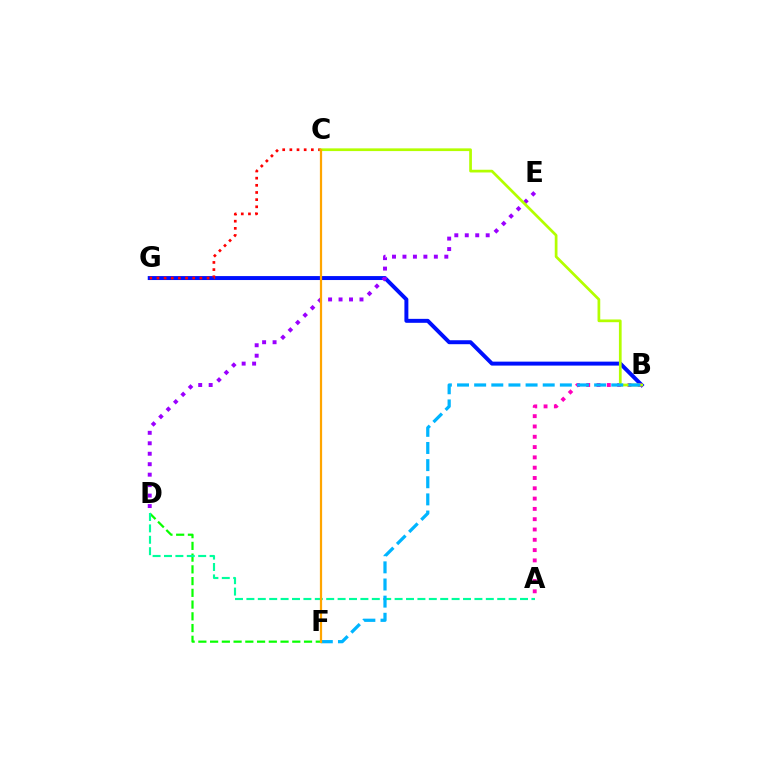{('B', 'G'): [{'color': '#0010ff', 'line_style': 'solid', 'thickness': 2.85}], ('D', 'F'): [{'color': '#08ff00', 'line_style': 'dashed', 'thickness': 1.59}], ('D', 'E'): [{'color': '#9b00ff', 'line_style': 'dotted', 'thickness': 2.84}], ('A', 'B'): [{'color': '#ff00bd', 'line_style': 'dotted', 'thickness': 2.8}], ('C', 'G'): [{'color': '#ff0000', 'line_style': 'dotted', 'thickness': 1.94}], ('B', 'C'): [{'color': '#b3ff00', 'line_style': 'solid', 'thickness': 1.96}], ('A', 'D'): [{'color': '#00ff9d', 'line_style': 'dashed', 'thickness': 1.55}], ('B', 'F'): [{'color': '#00b5ff', 'line_style': 'dashed', 'thickness': 2.33}], ('C', 'F'): [{'color': '#ffa500', 'line_style': 'solid', 'thickness': 1.61}]}